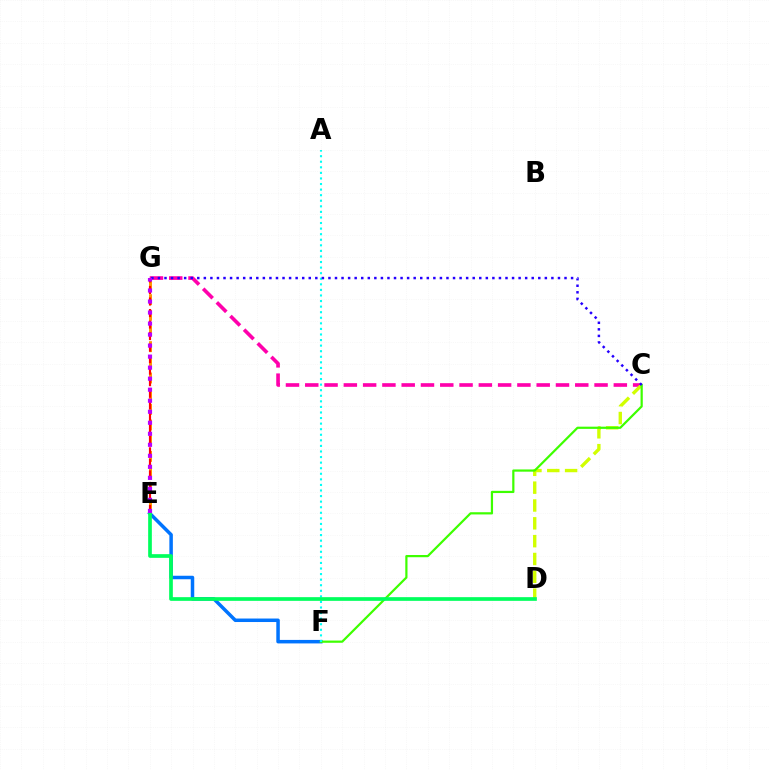{('E', 'F'): [{'color': '#0074ff', 'line_style': 'solid', 'thickness': 2.52}], ('C', 'G'): [{'color': '#ff00ac', 'line_style': 'dashed', 'thickness': 2.62}, {'color': '#2500ff', 'line_style': 'dotted', 'thickness': 1.78}], ('C', 'D'): [{'color': '#d1ff00', 'line_style': 'dashed', 'thickness': 2.42}], ('E', 'G'): [{'color': '#ff9400', 'line_style': 'dashed', 'thickness': 2.13}, {'color': '#ff0000', 'line_style': 'dashed', 'thickness': 1.57}, {'color': '#b900ff', 'line_style': 'dotted', 'thickness': 2.99}], ('C', 'F'): [{'color': '#3dff00', 'line_style': 'solid', 'thickness': 1.59}], ('A', 'F'): [{'color': '#00fff6', 'line_style': 'dotted', 'thickness': 1.51}], ('D', 'E'): [{'color': '#00ff5c', 'line_style': 'solid', 'thickness': 2.65}]}